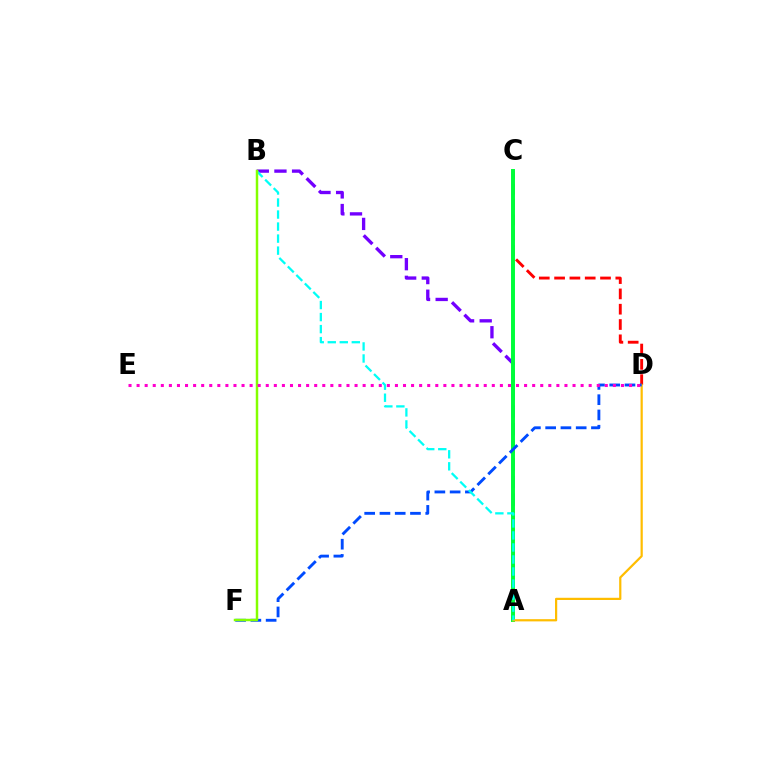{('A', 'B'): [{'color': '#7200ff', 'line_style': 'dashed', 'thickness': 2.4}, {'color': '#00fff6', 'line_style': 'dashed', 'thickness': 1.63}], ('C', 'D'): [{'color': '#ff0000', 'line_style': 'dashed', 'thickness': 2.08}], ('A', 'C'): [{'color': '#00ff39', 'line_style': 'solid', 'thickness': 2.84}], ('A', 'D'): [{'color': '#ffbd00', 'line_style': 'solid', 'thickness': 1.6}], ('D', 'F'): [{'color': '#004bff', 'line_style': 'dashed', 'thickness': 2.07}], ('B', 'F'): [{'color': '#84ff00', 'line_style': 'solid', 'thickness': 1.79}], ('D', 'E'): [{'color': '#ff00cf', 'line_style': 'dotted', 'thickness': 2.19}]}